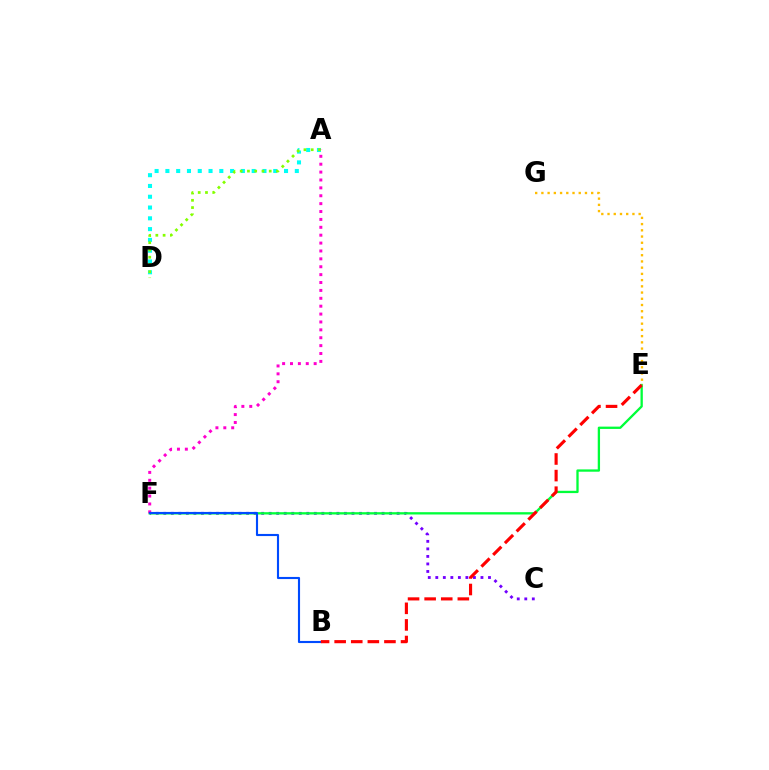{('A', 'D'): [{'color': '#00fff6', 'line_style': 'dotted', 'thickness': 2.93}, {'color': '#84ff00', 'line_style': 'dotted', 'thickness': 1.97}], ('C', 'F'): [{'color': '#7200ff', 'line_style': 'dotted', 'thickness': 2.04}], ('E', 'F'): [{'color': '#00ff39', 'line_style': 'solid', 'thickness': 1.66}], ('A', 'F'): [{'color': '#ff00cf', 'line_style': 'dotted', 'thickness': 2.14}], ('E', 'G'): [{'color': '#ffbd00', 'line_style': 'dotted', 'thickness': 1.69}], ('B', 'F'): [{'color': '#004bff', 'line_style': 'solid', 'thickness': 1.53}], ('B', 'E'): [{'color': '#ff0000', 'line_style': 'dashed', 'thickness': 2.25}]}